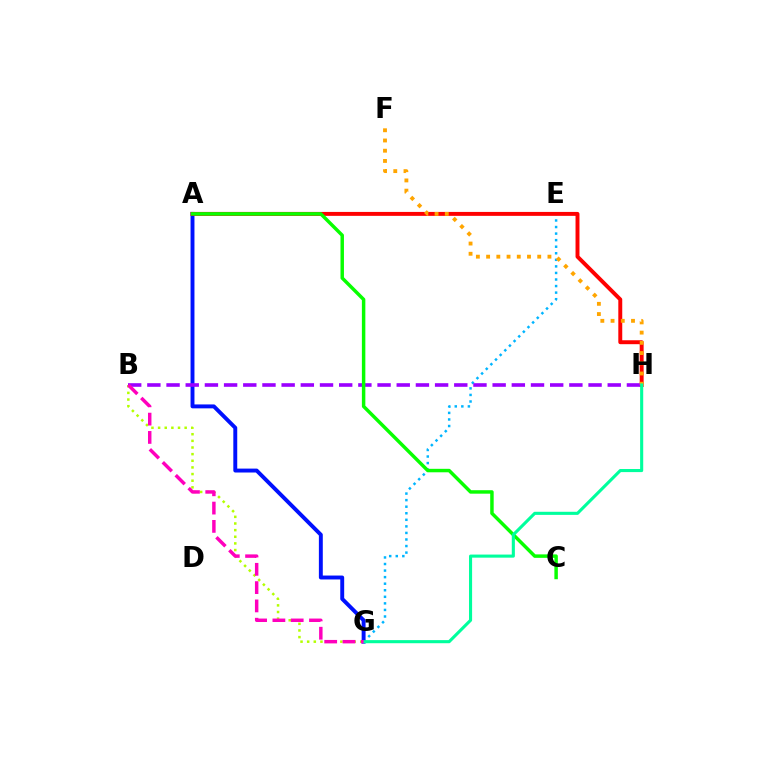{('B', 'G'): [{'color': '#b3ff00', 'line_style': 'dotted', 'thickness': 1.8}, {'color': '#ff00bd', 'line_style': 'dashed', 'thickness': 2.49}], ('E', 'G'): [{'color': '#00b5ff', 'line_style': 'dotted', 'thickness': 1.78}], ('A', 'G'): [{'color': '#0010ff', 'line_style': 'solid', 'thickness': 2.82}], ('A', 'H'): [{'color': '#ff0000', 'line_style': 'solid', 'thickness': 2.83}], ('B', 'H'): [{'color': '#9b00ff', 'line_style': 'dashed', 'thickness': 2.61}], ('A', 'C'): [{'color': '#08ff00', 'line_style': 'solid', 'thickness': 2.49}], ('F', 'H'): [{'color': '#ffa500', 'line_style': 'dotted', 'thickness': 2.78}], ('G', 'H'): [{'color': '#00ff9d', 'line_style': 'solid', 'thickness': 2.23}]}